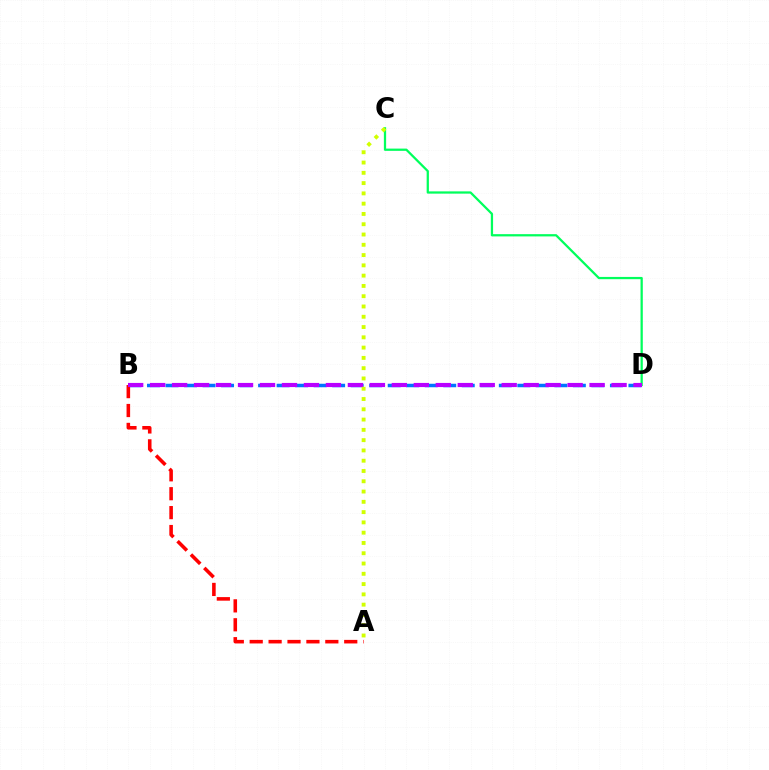{('C', 'D'): [{'color': '#00ff5c', 'line_style': 'solid', 'thickness': 1.62}], ('B', 'D'): [{'color': '#0074ff', 'line_style': 'dashed', 'thickness': 2.52}, {'color': '#b900ff', 'line_style': 'dashed', 'thickness': 2.99}], ('A', 'B'): [{'color': '#ff0000', 'line_style': 'dashed', 'thickness': 2.57}], ('A', 'C'): [{'color': '#d1ff00', 'line_style': 'dotted', 'thickness': 2.79}]}